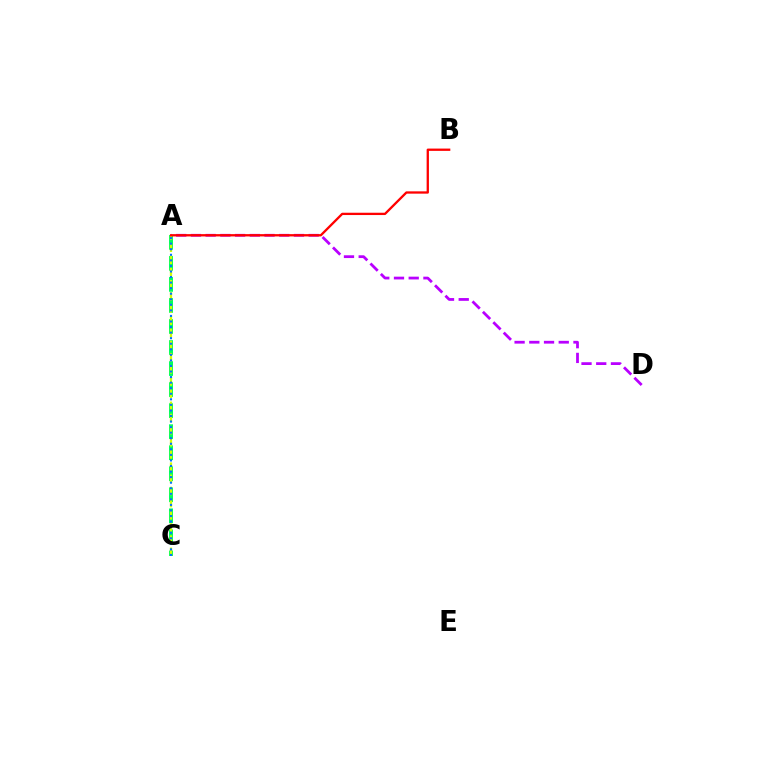{('A', 'C'): [{'color': '#00ff5c', 'line_style': 'dashed', 'thickness': 2.86}, {'color': '#d1ff00', 'line_style': 'dashed', 'thickness': 1.65}, {'color': '#0074ff', 'line_style': 'dotted', 'thickness': 1.51}], ('A', 'D'): [{'color': '#b900ff', 'line_style': 'dashed', 'thickness': 2.0}], ('A', 'B'): [{'color': '#ff0000', 'line_style': 'solid', 'thickness': 1.66}]}